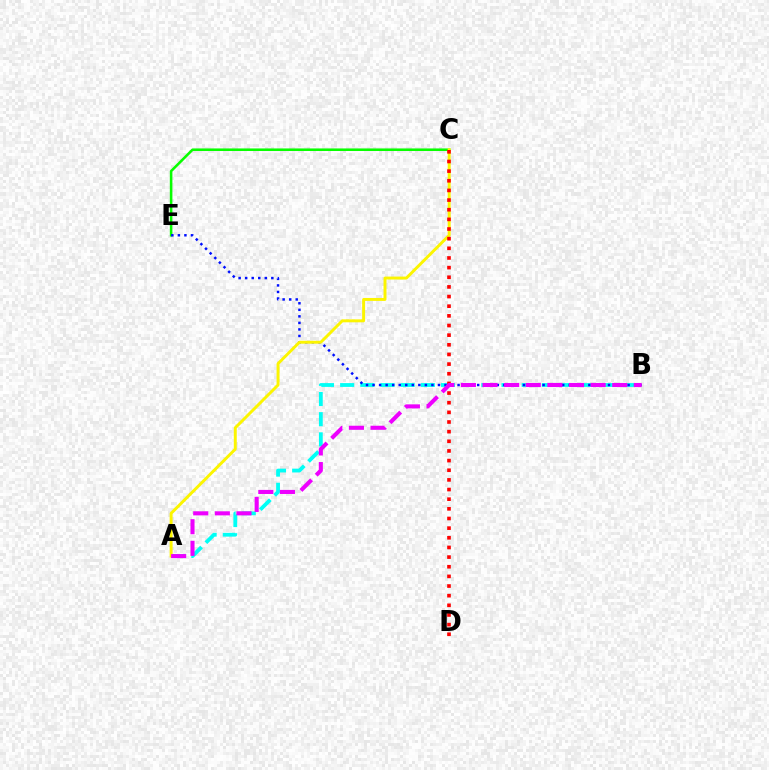{('A', 'B'): [{'color': '#00fff6', 'line_style': 'dashed', 'thickness': 2.74}, {'color': '#ee00ff', 'line_style': 'dashed', 'thickness': 2.94}], ('C', 'E'): [{'color': '#08ff00', 'line_style': 'solid', 'thickness': 1.85}], ('B', 'E'): [{'color': '#0010ff', 'line_style': 'dotted', 'thickness': 1.78}], ('A', 'C'): [{'color': '#fcf500', 'line_style': 'solid', 'thickness': 2.12}], ('C', 'D'): [{'color': '#ff0000', 'line_style': 'dotted', 'thickness': 2.62}]}